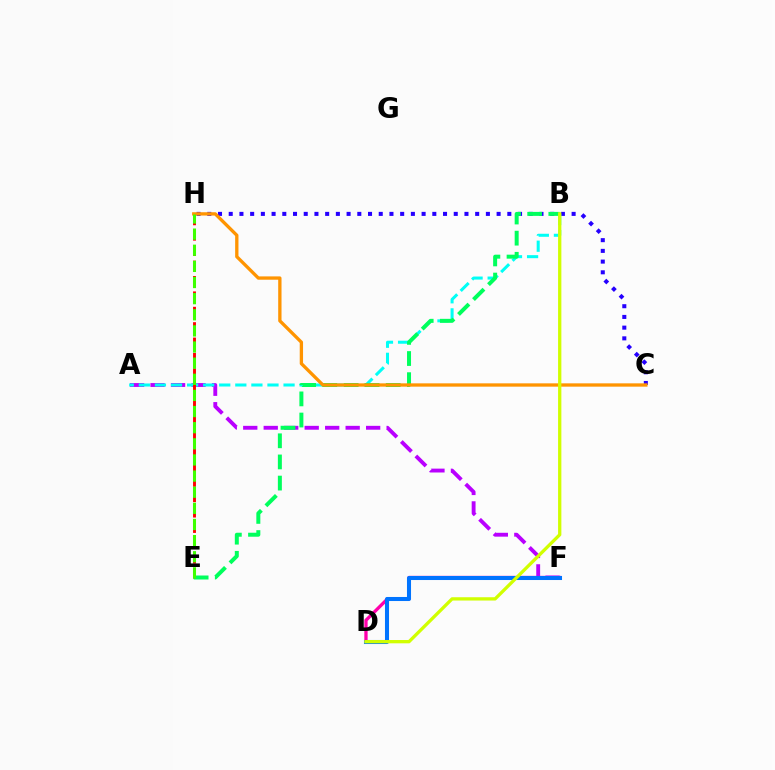{('D', 'F'): [{'color': '#ff00ac', 'line_style': 'solid', 'thickness': 2.37}, {'color': '#0074ff', 'line_style': 'solid', 'thickness': 2.92}], ('A', 'F'): [{'color': '#b900ff', 'line_style': 'dashed', 'thickness': 2.78}], ('C', 'H'): [{'color': '#2500ff', 'line_style': 'dotted', 'thickness': 2.91}, {'color': '#ff9400', 'line_style': 'solid', 'thickness': 2.39}], ('A', 'B'): [{'color': '#00fff6', 'line_style': 'dashed', 'thickness': 2.18}], ('E', 'H'): [{'color': '#ff0000', 'line_style': 'dashed', 'thickness': 2.09}, {'color': '#3dff00', 'line_style': 'dashed', 'thickness': 2.19}], ('B', 'E'): [{'color': '#00ff5c', 'line_style': 'dashed', 'thickness': 2.87}], ('B', 'D'): [{'color': '#d1ff00', 'line_style': 'solid', 'thickness': 2.37}]}